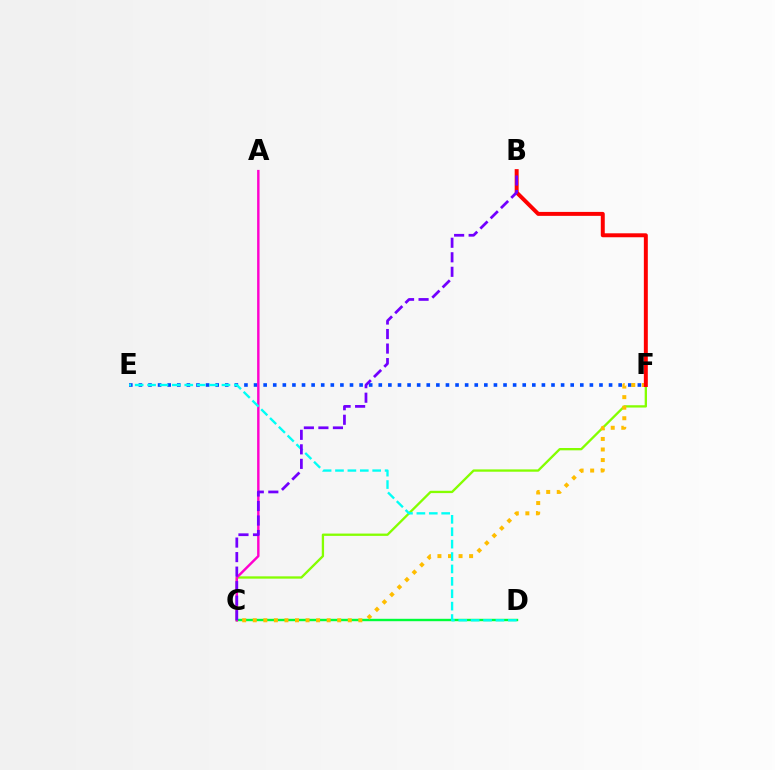{('C', 'F'): [{'color': '#84ff00', 'line_style': 'solid', 'thickness': 1.67}, {'color': '#ffbd00', 'line_style': 'dotted', 'thickness': 2.87}], ('E', 'F'): [{'color': '#004bff', 'line_style': 'dotted', 'thickness': 2.61}], ('C', 'D'): [{'color': '#00ff39', 'line_style': 'solid', 'thickness': 1.73}], ('B', 'F'): [{'color': '#ff0000', 'line_style': 'solid', 'thickness': 2.85}], ('A', 'C'): [{'color': '#ff00cf', 'line_style': 'solid', 'thickness': 1.75}], ('D', 'E'): [{'color': '#00fff6', 'line_style': 'dashed', 'thickness': 1.68}], ('B', 'C'): [{'color': '#7200ff', 'line_style': 'dashed', 'thickness': 1.97}]}